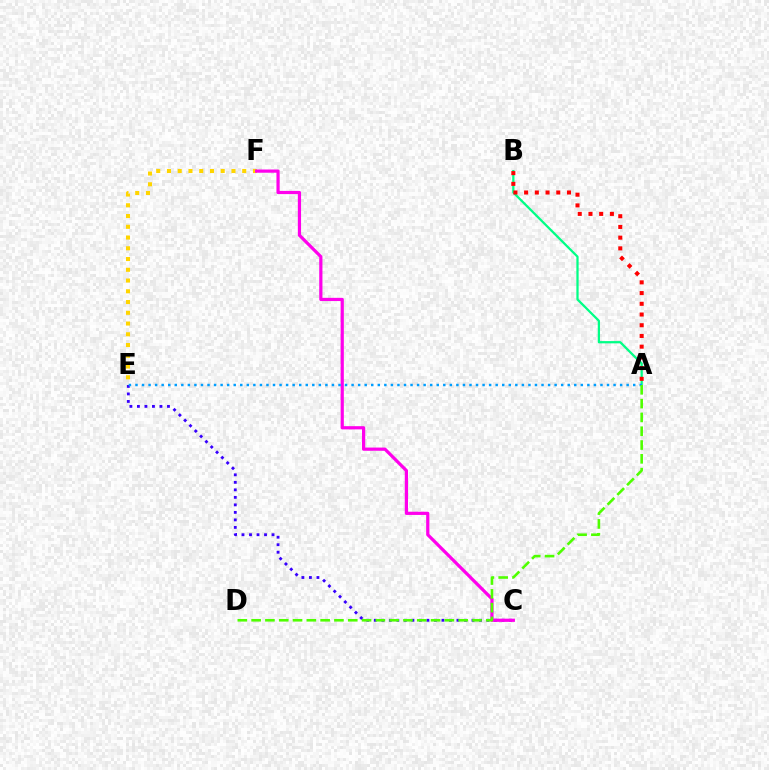{('E', 'F'): [{'color': '#ffd500', 'line_style': 'dotted', 'thickness': 2.92}], ('C', 'E'): [{'color': '#3700ff', 'line_style': 'dotted', 'thickness': 2.04}], ('A', 'B'): [{'color': '#00ff86', 'line_style': 'solid', 'thickness': 1.62}, {'color': '#ff0000', 'line_style': 'dotted', 'thickness': 2.91}], ('C', 'F'): [{'color': '#ff00ed', 'line_style': 'solid', 'thickness': 2.31}], ('A', 'E'): [{'color': '#009eff', 'line_style': 'dotted', 'thickness': 1.78}], ('A', 'D'): [{'color': '#4fff00', 'line_style': 'dashed', 'thickness': 1.87}]}